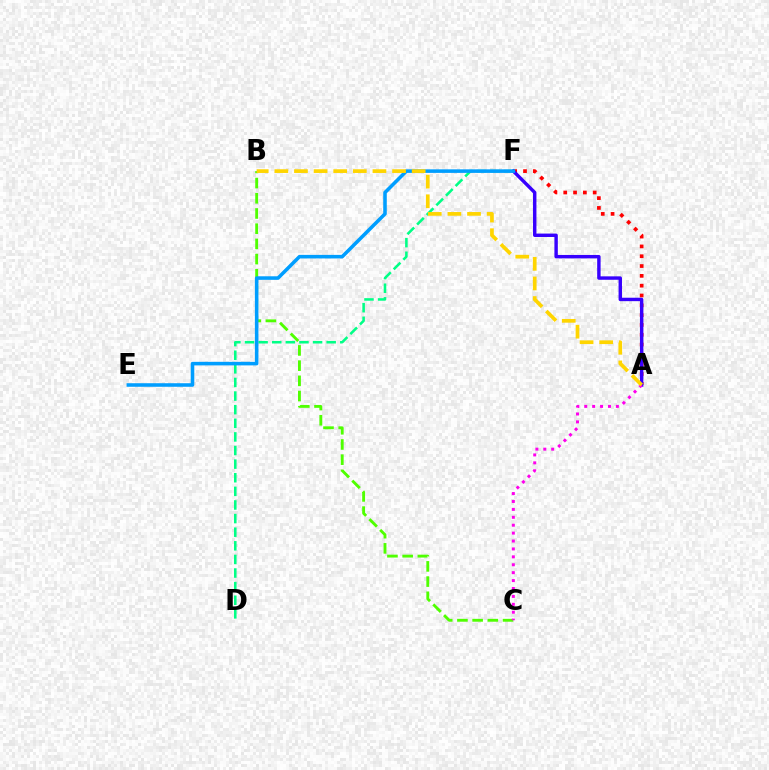{('D', 'F'): [{'color': '#00ff86', 'line_style': 'dashed', 'thickness': 1.85}], ('A', 'F'): [{'color': '#ff0000', 'line_style': 'dotted', 'thickness': 2.67}, {'color': '#3700ff', 'line_style': 'solid', 'thickness': 2.46}], ('B', 'C'): [{'color': '#4fff00', 'line_style': 'dashed', 'thickness': 2.07}], ('E', 'F'): [{'color': '#009eff', 'line_style': 'solid', 'thickness': 2.56}], ('A', 'C'): [{'color': '#ff00ed', 'line_style': 'dotted', 'thickness': 2.15}], ('A', 'B'): [{'color': '#ffd500', 'line_style': 'dashed', 'thickness': 2.67}]}